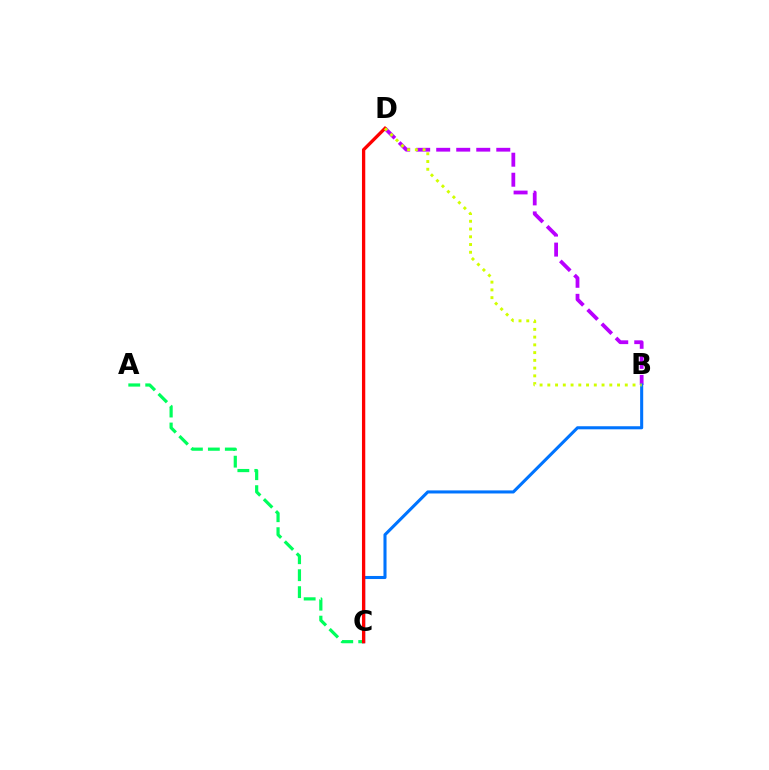{('B', 'D'): [{'color': '#b900ff', 'line_style': 'dashed', 'thickness': 2.72}, {'color': '#d1ff00', 'line_style': 'dotted', 'thickness': 2.1}], ('A', 'C'): [{'color': '#00ff5c', 'line_style': 'dashed', 'thickness': 2.3}], ('B', 'C'): [{'color': '#0074ff', 'line_style': 'solid', 'thickness': 2.21}], ('C', 'D'): [{'color': '#ff0000', 'line_style': 'solid', 'thickness': 2.38}]}